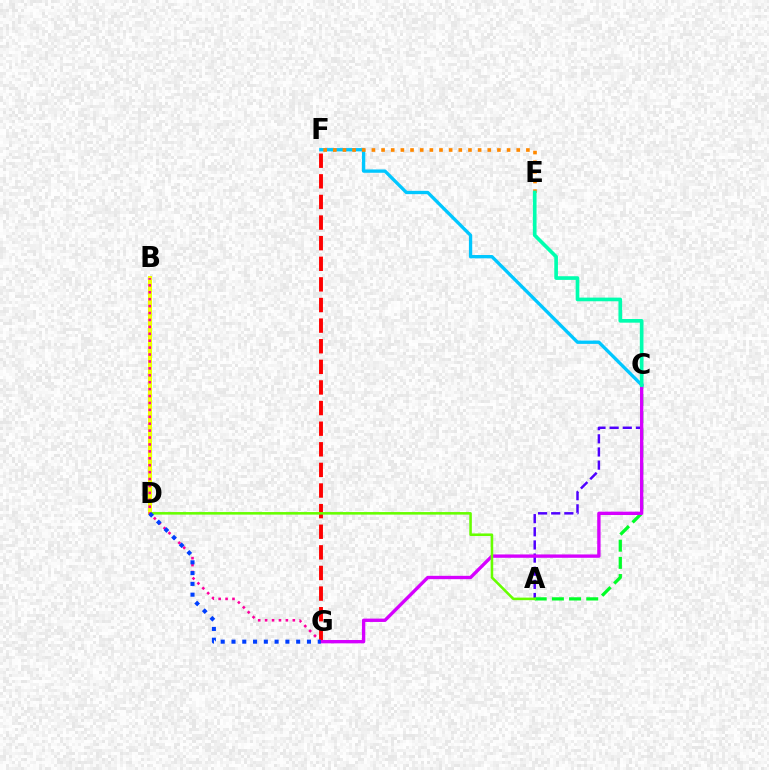{('A', 'C'): [{'color': '#4f00ff', 'line_style': 'dashed', 'thickness': 1.79}, {'color': '#00ff27', 'line_style': 'dashed', 'thickness': 2.33}], ('F', 'G'): [{'color': '#ff0000', 'line_style': 'dashed', 'thickness': 2.8}], ('C', 'G'): [{'color': '#d600ff', 'line_style': 'solid', 'thickness': 2.41}], ('A', 'D'): [{'color': '#66ff00', 'line_style': 'solid', 'thickness': 1.84}], ('B', 'D'): [{'color': '#eeff00', 'line_style': 'solid', 'thickness': 2.87}], ('C', 'F'): [{'color': '#00c7ff', 'line_style': 'solid', 'thickness': 2.39}], ('E', 'F'): [{'color': '#ff8800', 'line_style': 'dotted', 'thickness': 2.62}], ('C', 'E'): [{'color': '#00ffaf', 'line_style': 'solid', 'thickness': 2.64}], ('B', 'G'): [{'color': '#ff00a0', 'line_style': 'dotted', 'thickness': 1.88}], ('D', 'G'): [{'color': '#003fff', 'line_style': 'dotted', 'thickness': 2.93}]}